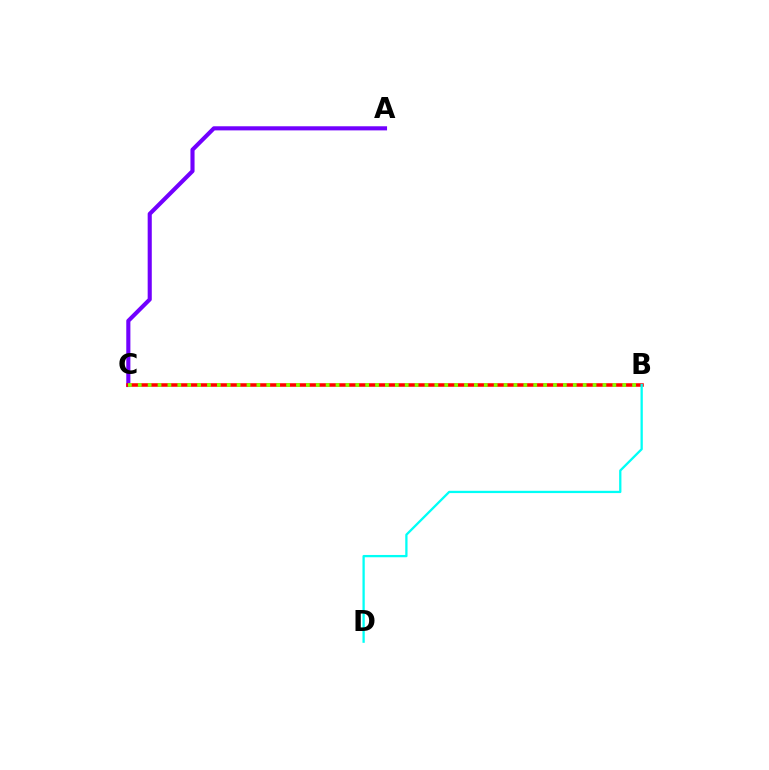{('A', 'C'): [{'color': '#7200ff', 'line_style': 'solid', 'thickness': 2.96}], ('B', 'C'): [{'color': '#ff0000', 'line_style': 'solid', 'thickness': 2.55}, {'color': '#84ff00', 'line_style': 'dotted', 'thickness': 2.69}], ('B', 'D'): [{'color': '#00fff6', 'line_style': 'solid', 'thickness': 1.65}]}